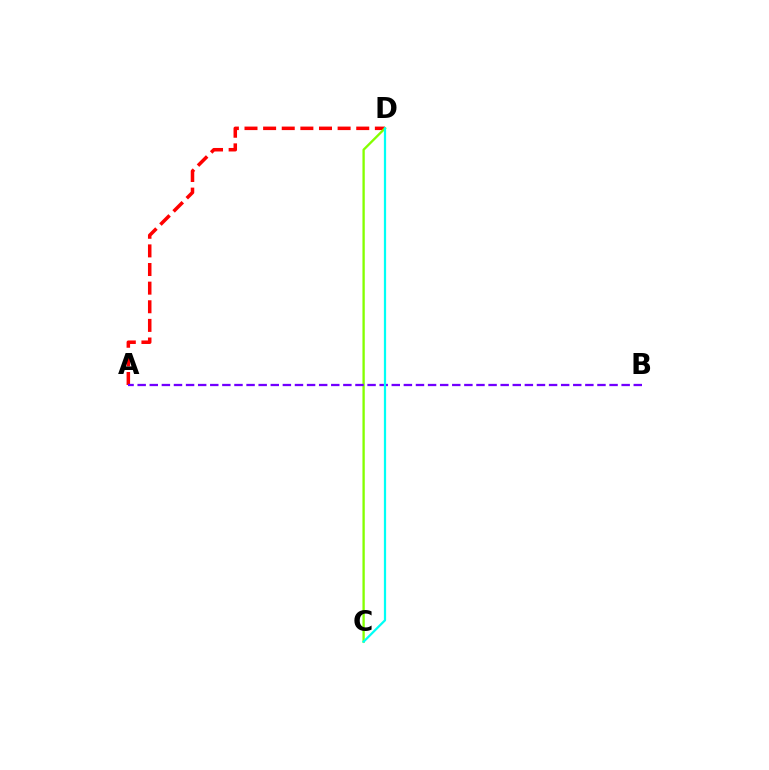{('A', 'D'): [{'color': '#ff0000', 'line_style': 'dashed', 'thickness': 2.53}], ('C', 'D'): [{'color': '#84ff00', 'line_style': 'solid', 'thickness': 1.68}, {'color': '#00fff6', 'line_style': 'solid', 'thickness': 1.61}], ('A', 'B'): [{'color': '#7200ff', 'line_style': 'dashed', 'thickness': 1.64}]}